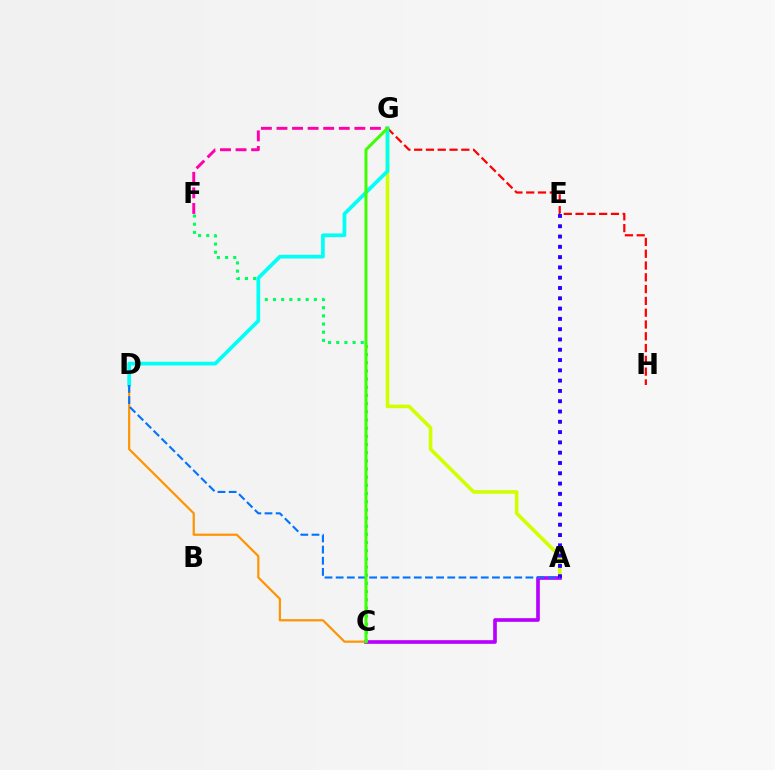{('A', 'G'): [{'color': '#d1ff00', 'line_style': 'solid', 'thickness': 2.6}], ('G', 'H'): [{'color': '#ff0000', 'line_style': 'dashed', 'thickness': 1.6}], ('A', 'C'): [{'color': '#b900ff', 'line_style': 'solid', 'thickness': 2.63}], ('A', 'E'): [{'color': '#2500ff', 'line_style': 'dotted', 'thickness': 2.8}], ('F', 'G'): [{'color': '#ff00ac', 'line_style': 'dashed', 'thickness': 2.12}], ('C', 'D'): [{'color': '#ff9400', 'line_style': 'solid', 'thickness': 1.58}], ('C', 'F'): [{'color': '#00ff5c', 'line_style': 'dotted', 'thickness': 2.22}], ('D', 'G'): [{'color': '#00fff6', 'line_style': 'solid', 'thickness': 2.67}], ('A', 'D'): [{'color': '#0074ff', 'line_style': 'dashed', 'thickness': 1.52}], ('C', 'G'): [{'color': '#3dff00', 'line_style': 'solid', 'thickness': 2.15}]}